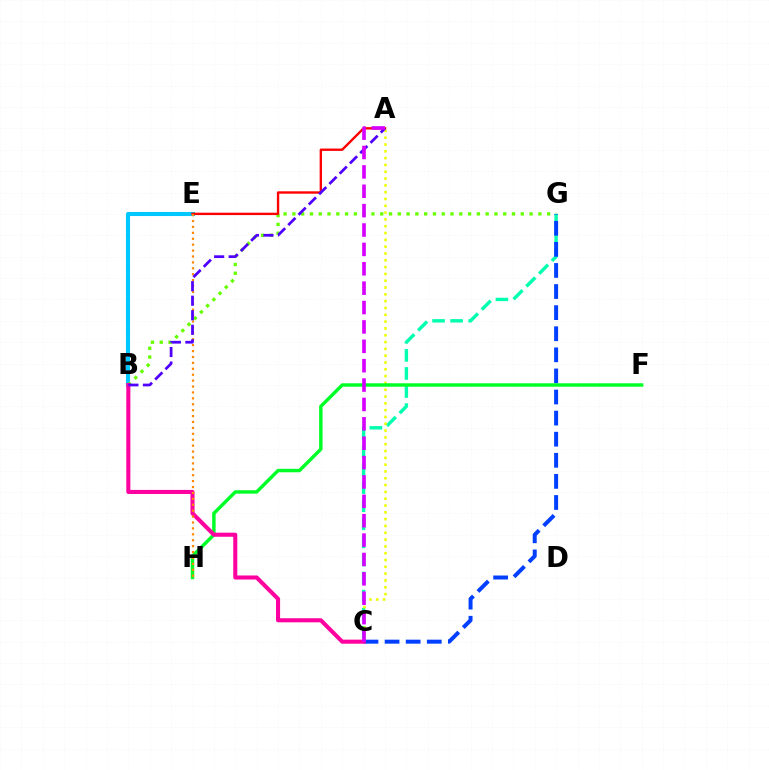{('C', 'G'): [{'color': '#00ffaf', 'line_style': 'dashed', 'thickness': 2.45}, {'color': '#003fff', 'line_style': 'dashed', 'thickness': 2.87}], ('A', 'C'): [{'color': '#eeff00', 'line_style': 'dotted', 'thickness': 1.85}, {'color': '#d600ff', 'line_style': 'dashed', 'thickness': 2.63}], ('B', 'E'): [{'color': '#00c7ff', 'line_style': 'solid', 'thickness': 2.94}], ('B', 'G'): [{'color': '#66ff00', 'line_style': 'dotted', 'thickness': 2.39}], ('F', 'H'): [{'color': '#00ff27', 'line_style': 'solid', 'thickness': 2.48}], ('B', 'C'): [{'color': '#ff00a0', 'line_style': 'solid', 'thickness': 2.93}], ('A', 'E'): [{'color': '#ff0000', 'line_style': 'solid', 'thickness': 1.71}], ('E', 'H'): [{'color': '#ff8800', 'line_style': 'dotted', 'thickness': 1.61}], ('A', 'B'): [{'color': '#4f00ff', 'line_style': 'dashed', 'thickness': 1.98}]}